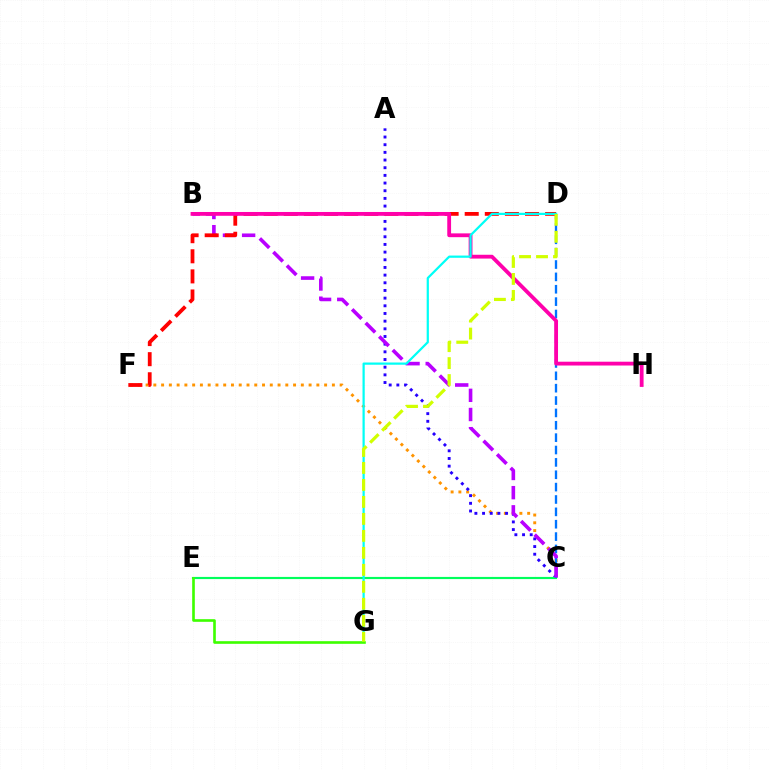{('C', 'F'): [{'color': '#ff9400', 'line_style': 'dotted', 'thickness': 2.11}], ('A', 'C'): [{'color': '#2500ff', 'line_style': 'dotted', 'thickness': 2.08}], ('C', 'E'): [{'color': '#00ff5c', 'line_style': 'solid', 'thickness': 1.56}], ('C', 'D'): [{'color': '#0074ff', 'line_style': 'dashed', 'thickness': 1.68}], ('B', 'C'): [{'color': '#b900ff', 'line_style': 'dashed', 'thickness': 2.6}], ('D', 'F'): [{'color': '#ff0000', 'line_style': 'dashed', 'thickness': 2.73}], ('B', 'H'): [{'color': '#ff00ac', 'line_style': 'solid', 'thickness': 2.74}], ('D', 'G'): [{'color': '#00fff6', 'line_style': 'solid', 'thickness': 1.6}, {'color': '#d1ff00', 'line_style': 'dashed', 'thickness': 2.31}], ('E', 'G'): [{'color': '#3dff00', 'line_style': 'solid', 'thickness': 1.89}]}